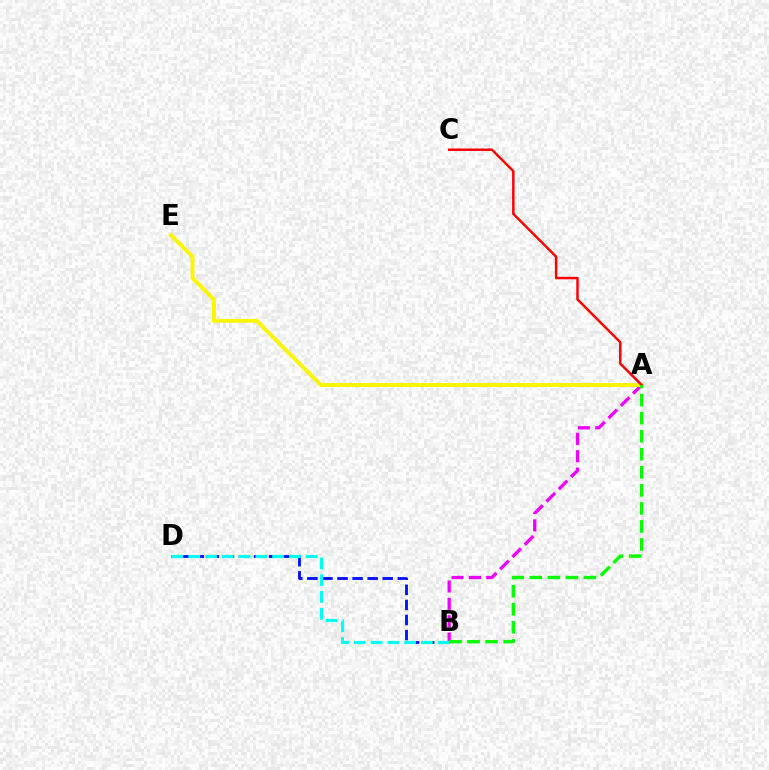{('A', 'B'): [{'color': '#ee00ff', 'line_style': 'dashed', 'thickness': 2.36}, {'color': '#08ff00', 'line_style': 'dashed', 'thickness': 2.45}], ('B', 'D'): [{'color': '#0010ff', 'line_style': 'dashed', 'thickness': 2.05}, {'color': '#00fff6', 'line_style': 'dashed', 'thickness': 2.28}], ('A', 'E'): [{'color': '#fcf500', 'line_style': 'solid', 'thickness': 2.82}], ('A', 'C'): [{'color': '#ff0000', 'line_style': 'solid', 'thickness': 1.78}]}